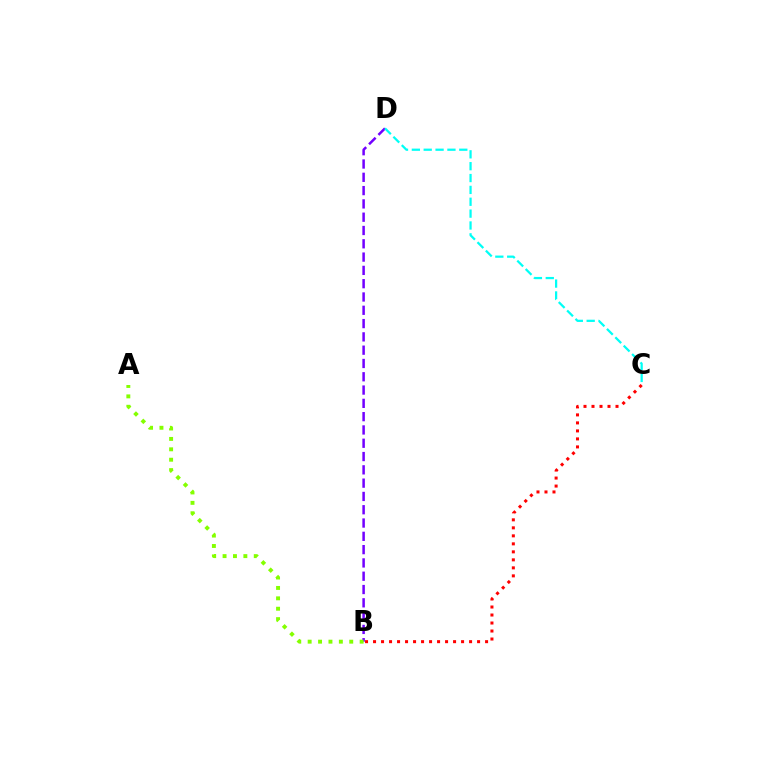{('B', 'D'): [{'color': '#7200ff', 'line_style': 'dashed', 'thickness': 1.81}], ('C', 'D'): [{'color': '#00fff6', 'line_style': 'dashed', 'thickness': 1.61}], ('A', 'B'): [{'color': '#84ff00', 'line_style': 'dotted', 'thickness': 2.83}], ('B', 'C'): [{'color': '#ff0000', 'line_style': 'dotted', 'thickness': 2.17}]}